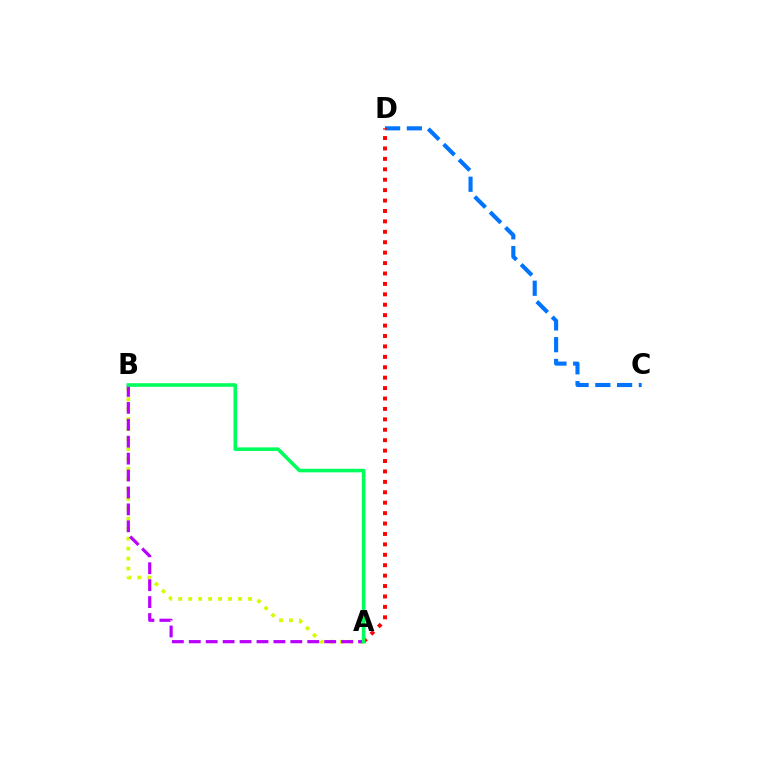{('C', 'D'): [{'color': '#0074ff', 'line_style': 'dashed', 'thickness': 2.96}], ('A', 'B'): [{'color': '#d1ff00', 'line_style': 'dotted', 'thickness': 2.71}, {'color': '#b900ff', 'line_style': 'dashed', 'thickness': 2.3}, {'color': '#00ff5c', 'line_style': 'solid', 'thickness': 2.58}], ('A', 'D'): [{'color': '#ff0000', 'line_style': 'dotted', 'thickness': 2.83}]}